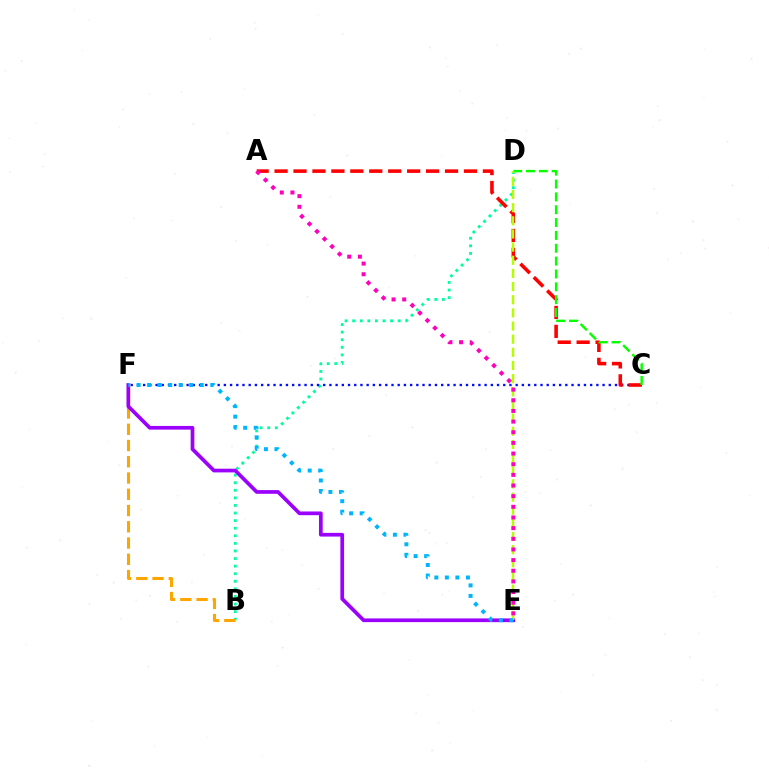{('B', 'D'): [{'color': '#00ff9d', 'line_style': 'dotted', 'thickness': 2.06}], ('B', 'F'): [{'color': '#ffa500', 'line_style': 'dashed', 'thickness': 2.21}], ('C', 'F'): [{'color': '#0010ff', 'line_style': 'dotted', 'thickness': 1.69}], ('E', 'F'): [{'color': '#9b00ff', 'line_style': 'solid', 'thickness': 2.67}, {'color': '#00b5ff', 'line_style': 'dotted', 'thickness': 2.86}], ('A', 'C'): [{'color': '#ff0000', 'line_style': 'dashed', 'thickness': 2.57}], ('C', 'D'): [{'color': '#08ff00', 'line_style': 'dashed', 'thickness': 1.75}], ('D', 'E'): [{'color': '#b3ff00', 'line_style': 'dashed', 'thickness': 1.79}], ('A', 'E'): [{'color': '#ff00bd', 'line_style': 'dotted', 'thickness': 2.89}]}